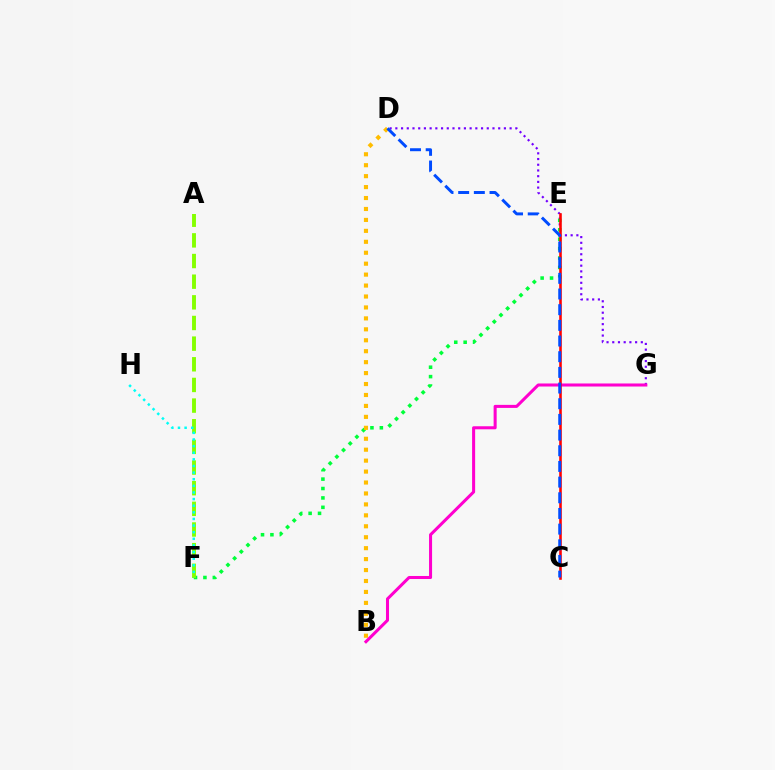{('D', 'G'): [{'color': '#7200ff', 'line_style': 'dotted', 'thickness': 1.55}], ('E', 'F'): [{'color': '#00ff39', 'line_style': 'dotted', 'thickness': 2.55}], ('B', 'D'): [{'color': '#ffbd00', 'line_style': 'dotted', 'thickness': 2.97}], ('A', 'F'): [{'color': '#84ff00', 'line_style': 'dashed', 'thickness': 2.81}], ('B', 'G'): [{'color': '#ff00cf', 'line_style': 'solid', 'thickness': 2.19}], ('C', 'E'): [{'color': '#ff0000', 'line_style': 'solid', 'thickness': 1.86}], ('F', 'H'): [{'color': '#00fff6', 'line_style': 'dotted', 'thickness': 1.8}], ('C', 'D'): [{'color': '#004bff', 'line_style': 'dashed', 'thickness': 2.13}]}